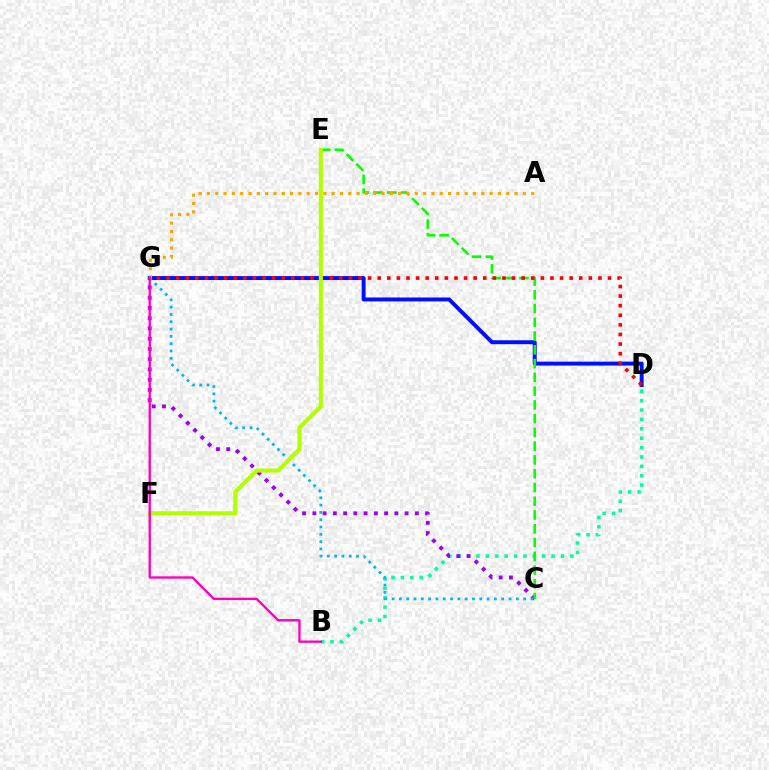{('B', 'D'): [{'color': '#00ff9d', 'line_style': 'dotted', 'thickness': 2.55}], ('D', 'G'): [{'color': '#0010ff', 'line_style': 'solid', 'thickness': 2.83}, {'color': '#ff0000', 'line_style': 'dotted', 'thickness': 2.61}], ('C', 'G'): [{'color': '#9b00ff', 'line_style': 'dotted', 'thickness': 2.78}, {'color': '#00b5ff', 'line_style': 'dotted', 'thickness': 1.99}], ('C', 'E'): [{'color': '#08ff00', 'line_style': 'dashed', 'thickness': 1.87}], ('A', 'G'): [{'color': '#ffa500', 'line_style': 'dotted', 'thickness': 2.26}], ('E', 'F'): [{'color': '#b3ff00', 'line_style': 'solid', 'thickness': 2.92}], ('B', 'G'): [{'color': '#ff00bd', 'line_style': 'solid', 'thickness': 1.69}]}